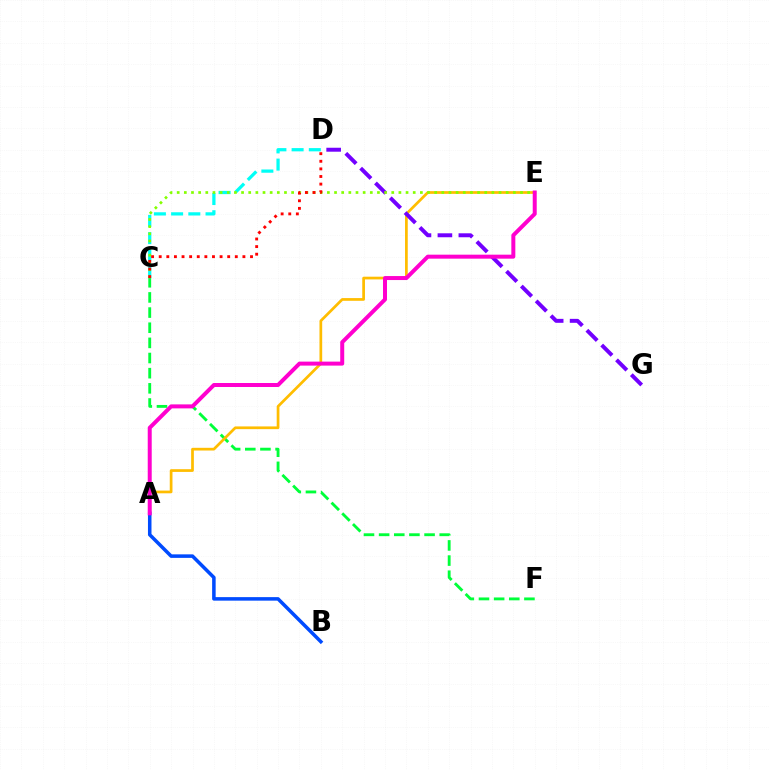{('C', 'F'): [{'color': '#00ff39', 'line_style': 'dashed', 'thickness': 2.06}], ('A', 'E'): [{'color': '#ffbd00', 'line_style': 'solid', 'thickness': 1.96}, {'color': '#ff00cf', 'line_style': 'solid', 'thickness': 2.87}], ('C', 'D'): [{'color': '#00fff6', 'line_style': 'dashed', 'thickness': 2.34}, {'color': '#ff0000', 'line_style': 'dotted', 'thickness': 2.07}], ('D', 'G'): [{'color': '#7200ff', 'line_style': 'dashed', 'thickness': 2.85}], ('C', 'E'): [{'color': '#84ff00', 'line_style': 'dotted', 'thickness': 1.94}], ('A', 'B'): [{'color': '#004bff', 'line_style': 'solid', 'thickness': 2.54}]}